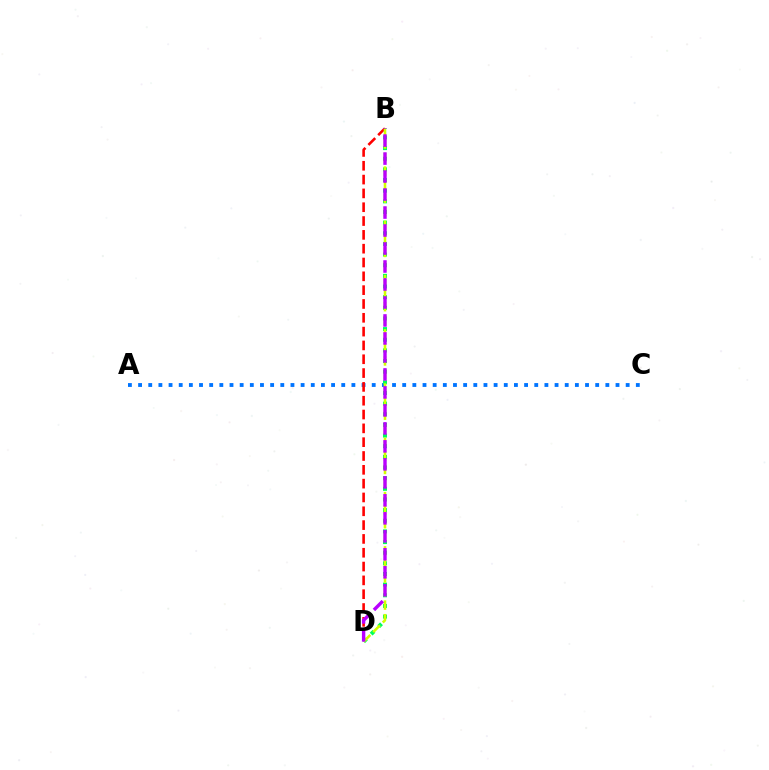{('A', 'C'): [{'color': '#0074ff', 'line_style': 'dotted', 'thickness': 2.76}], ('B', 'D'): [{'color': '#00ff5c', 'line_style': 'dotted', 'thickness': 2.89}, {'color': '#ff0000', 'line_style': 'dashed', 'thickness': 1.88}, {'color': '#d1ff00', 'line_style': 'dashed', 'thickness': 1.84}, {'color': '#b900ff', 'line_style': 'dashed', 'thickness': 2.44}]}